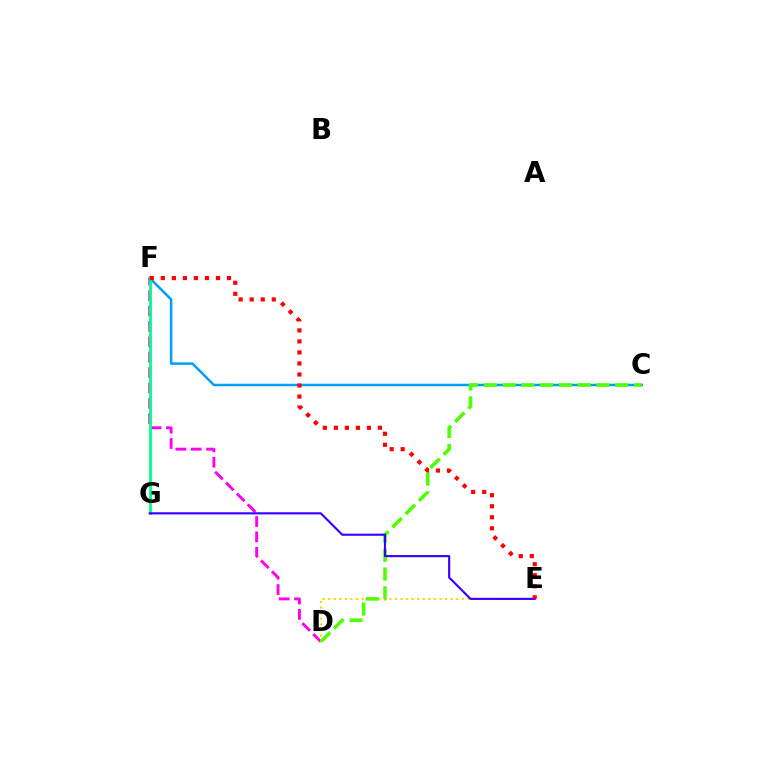{('D', 'F'): [{'color': '#ff00ed', 'line_style': 'dashed', 'thickness': 2.09}], ('C', 'F'): [{'color': '#009eff', 'line_style': 'solid', 'thickness': 1.8}], ('D', 'E'): [{'color': '#ffd500', 'line_style': 'dotted', 'thickness': 1.51}], ('C', 'D'): [{'color': '#4fff00', 'line_style': 'dashed', 'thickness': 2.55}], ('F', 'G'): [{'color': '#00ff86', 'line_style': 'solid', 'thickness': 2.03}], ('E', 'G'): [{'color': '#3700ff', 'line_style': 'solid', 'thickness': 1.53}], ('E', 'F'): [{'color': '#ff0000', 'line_style': 'dotted', 'thickness': 3.0}]}